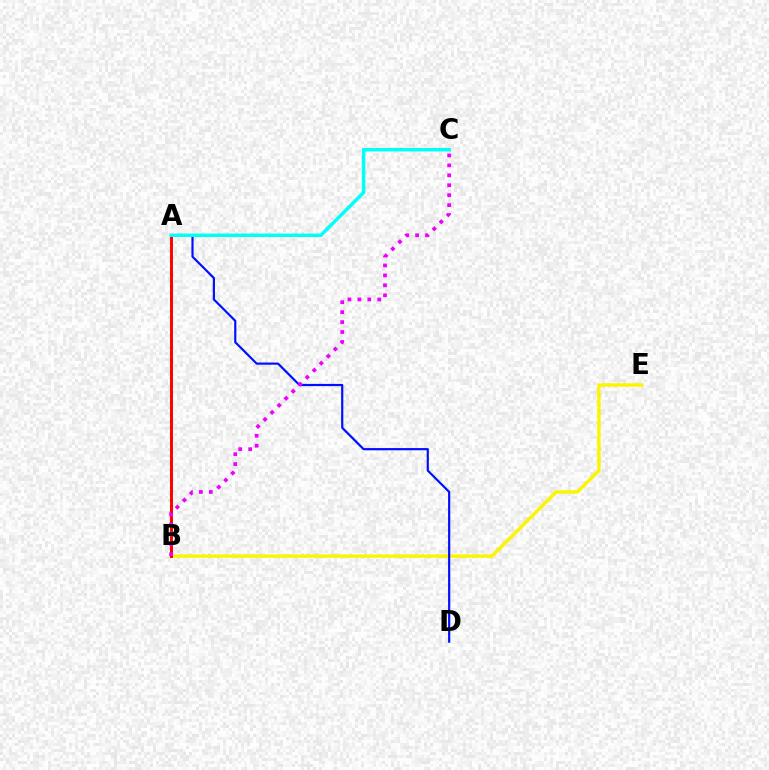{('A', 'B'): [{'color': '#08ff00', 'line_style': 'dotted', 'thickness': 1.66}, {'color': '#ff0000', 'line_style': 'solid', 'thickness': 2.12}], ('B', 'E'): [{'color': '#fcf500', 'line_style': 'solid', 'thickness': 2.47}], ('A', 'D'): [{'color': '#0010ff', 'line_style': 'solid', 'thickness': 1.57}], ('B', 'C'): [{'color': '#ee00ff', 'line_style': 'dotted', 'thickness': 2.7}], ('A', 'C'): [{'color': '#00fff6', 'line_style': 'solid', 'thickness': 2.47}]}